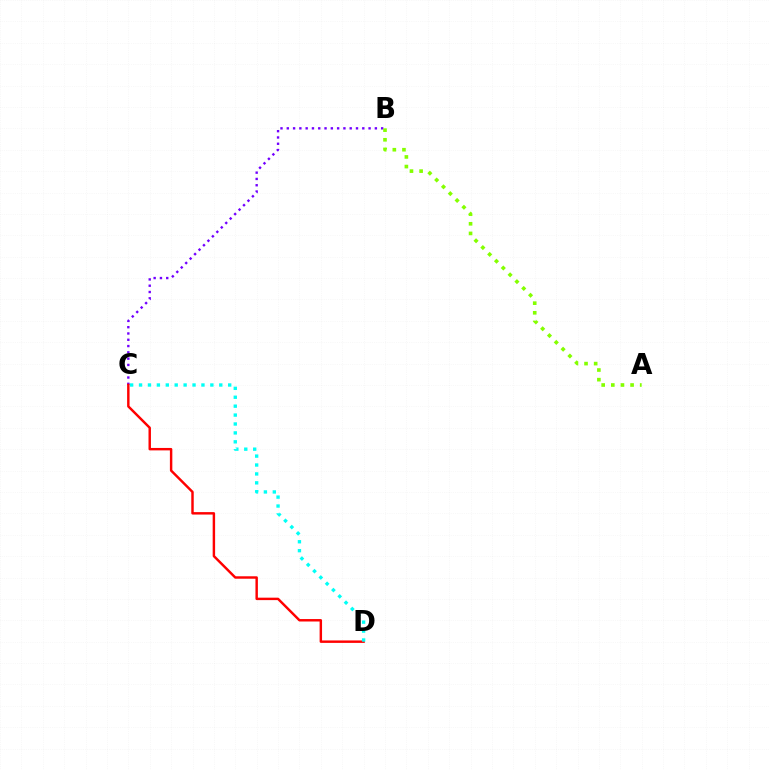{('B', 'C'): [{'color': '#7200ff', 'line_style': 'dotted', 'thickness': 1.71}], ('C', 'D'): [{'color': '#ff0000', 'line_style': 'solid', 'thickness': 1.76}, {'color': '#00fff6', 'line_style': 'dotted', 'thickness': 2.42}], ('A', 'B'): [{'color': '#84ff00', 'line_style': 'dotted', 'thickness': 2.62}]}